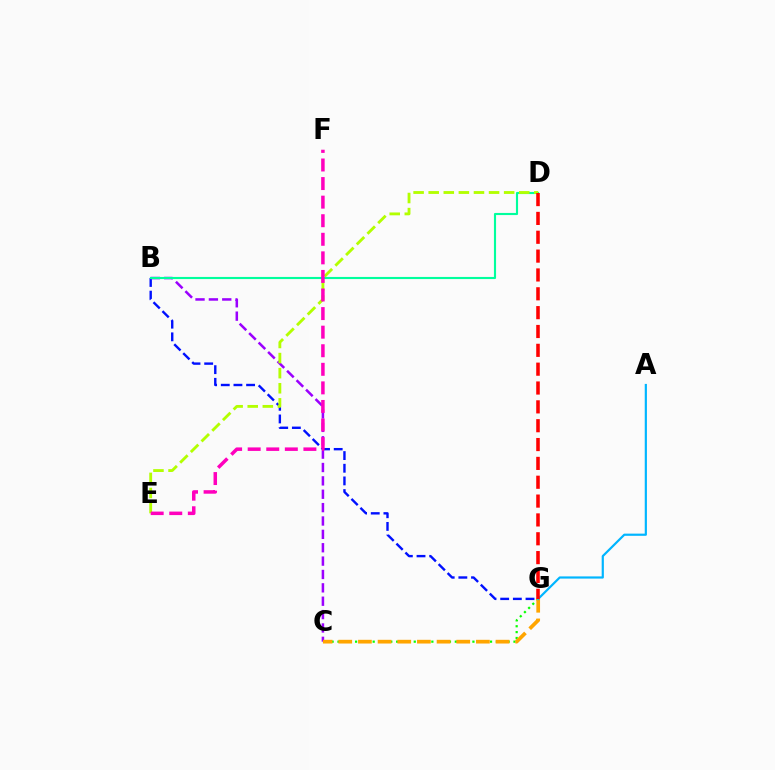{('B', 'G'): [{'color': '#0010ff', 'line_style': 'dashed', 'thickness': 1.72}], ('C', 'G'): [{'color': '#08ff00', 'line_style': 'dotted', 'thickness': 1.59}, {'color': '#ffa500', 'line_style': 'dashed', 'thickness': 2.67}], ('B', 'C'): [{'color': '#9b00ff', 'line_style': 'dashed', 'thickness': 1.82}], ('A', 'G'): [{'color': '#00b5ff', 'line_style': 'solid', 'thickness': 1.57}], ('B', 'D'): [{'color': '#00ff9d', 'line_style': 'solid', 'thickness': 1.53}], ('D', 'E'): [{'color': '#b3ff00', 'line_style': 'dashed', 'thickness': 2.05}], ('E', 'F'): [{'color': '#ff00bd', 'line_style': 'dashed', 'thickness': 2.52}], ('D', 'G'): [{'color': '#ff0000', 'line_style': 'dashed', 'thickness': 2.56}]}